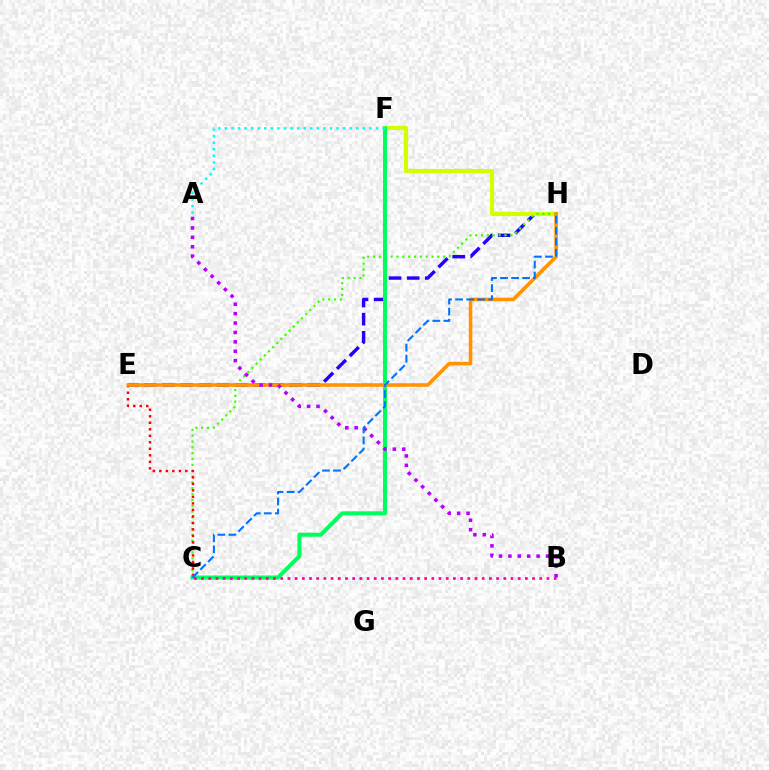{('E', 'H'): [{'color': '#2500ff', 'line_style': 'dashed', 'thickness': 2.46}, {'color': '#ff9400', 'line_style': 'solid', 'thickness': 2.58}], ('F', 'H'): [{'color': '#d1ff00', 'line_style': 'solid', 'thickness': 2.98}], ('C', 'H'): [{'color': '#3dff00', 'line_style': 'dotted', 'thickness': 1.59}, {'color': '#0074ff', 'line_style': 'dashed', 'thickness': 1.5}], ('C', 'E'): [{'color': '#ff0000', 'line_style': 'dotted', 'thickness': 1.77}], ('C', 'F'): [{'color': '#00ff5c', 'line_style': 'solid', 'thickness': 2.91}], ('B', 'C'): [{'color': '#ff00ac', 'line_style': 'dotted', 'thickness': 1.96}], ('A', 'B'): [{'color': '#b900ff', 'line_style': 'dotted', 'thickness': 2.55}], ('A', 'F'): [{'color': '#00fff6', 'line_style': 'dotted', 'thickness': 1.79}]}